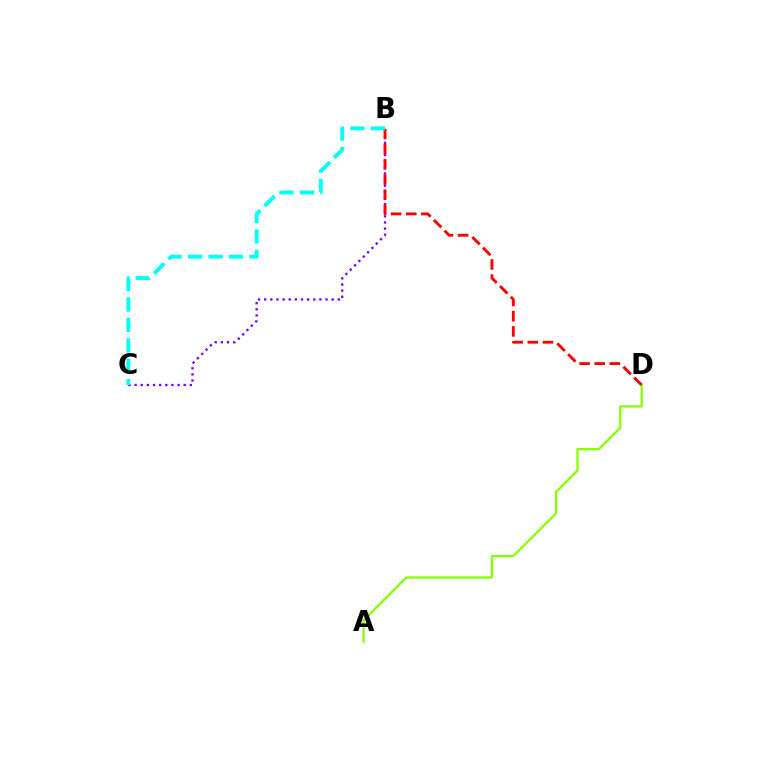{('B', 'C'): [{'color': '#7200ff', 'line_style': 'dotted', 'thickness': 1.67}, {'color': '#00fff6', 'line_style': 'dashed', 'thickness': 2.78}], ('A', 'D'): [{'color': '#84ff00', 'line_style': 'solid', 'thickness': 1.6}], ('B', 'D'): [{'color': '#ff0000', 'line_style': 'dashed', 'thickness': 2.06}]}